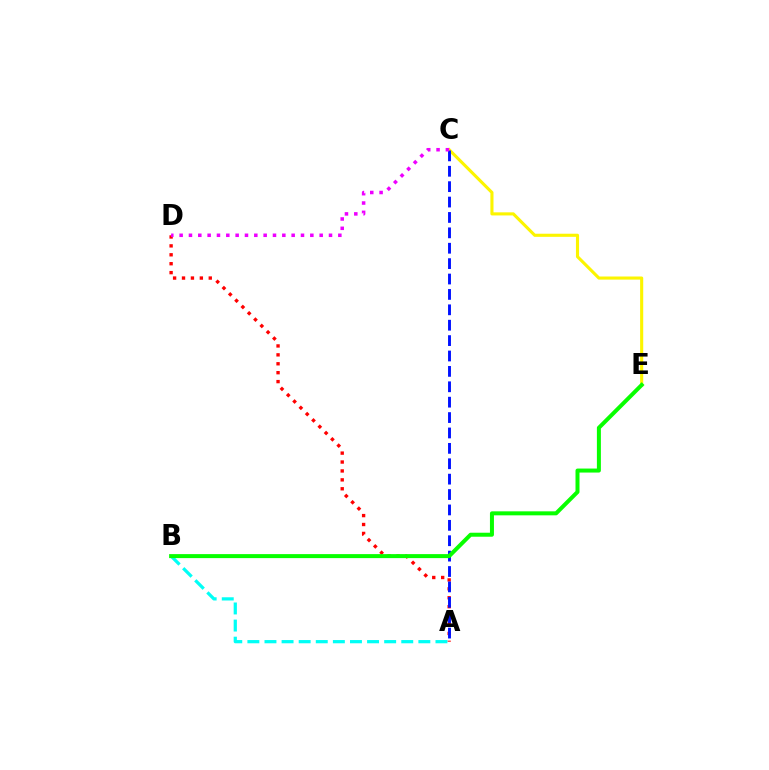{('A', 'D'): [{'color': '#ff0000', 'line_style': 'dotted', 'thickness': 2.42}], ('A', 'B'): [{'color': '#00fff6', 'line_style': 'dashed', 'thickness': 2.32}], ('C', 'E'): [{'color': '#fcf500', 'line_style': 'solid', 'thickness': 2.24}], ('A', 'C'): [{'color': '#0010ff', 'line_style': 'dashed', 'thickness': 2.09}], ('B', 'E'): [{'color': '#08ff00', 'line_style': 'solid', 'thickness': 2.88}], ('C', 'D'): [{'color': '#ee00ff', 'line_style': 'dotted', 'thickness': 2.54}]}